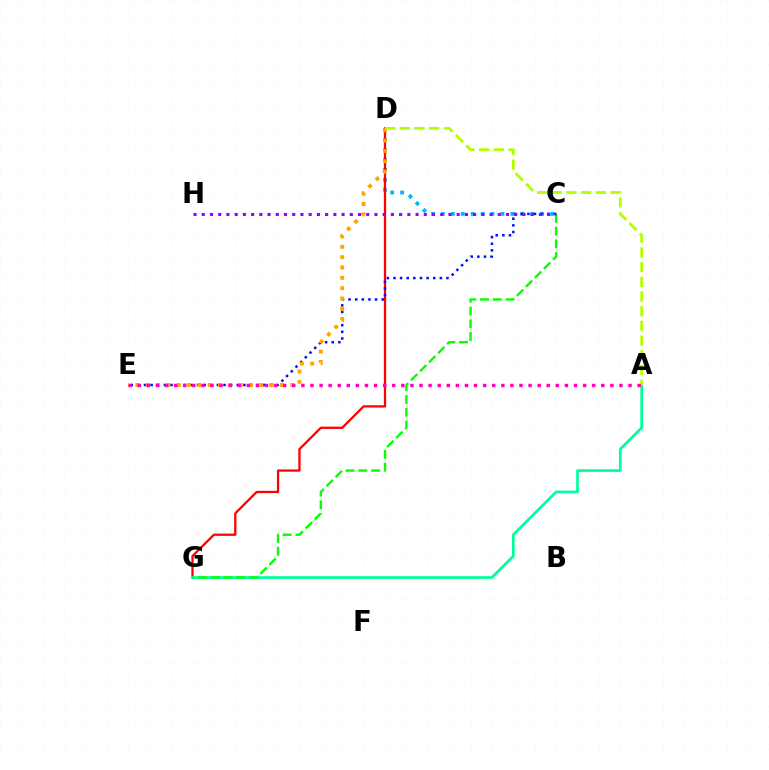{('C', 'D'): [{'color': '#00b5ff', 'line_style': 'dotted', 'thickness': 2.7}], ('D', 'G'): [{'color': '#ff0000', 'line_style': 'solid', 'thickness': 1.64}], ('C', 'E'): [{'color': '#0010ff', 'line_style': 'dotted', 'thickness': 1.8}], ('D', 'E'): [{'color': '#ffa500', 'line_style': 'dotted', 'thickness': 2.81}], ('A', 'G'): [{'color': '#00ff9d', 'line_style': 'solid', 'thickness': 1.94}], ('C', 'G'): [{'color': '#08ff00', 'line_style': 'dashed', 'thickness': 1.73}], ('A', 'D'): [{'color': '#b3ff00', 'line_style': 'dashed', 'thickness': 2.0}], ('C', 'H'): [{'color': '#9b00ff', 'line_style': 'dotted', 'thickness': 2.23}], ('A', 'E'): [{'color': '#ff00bd', 'line_style': 'dotted', 'thickness': 2.47}]}